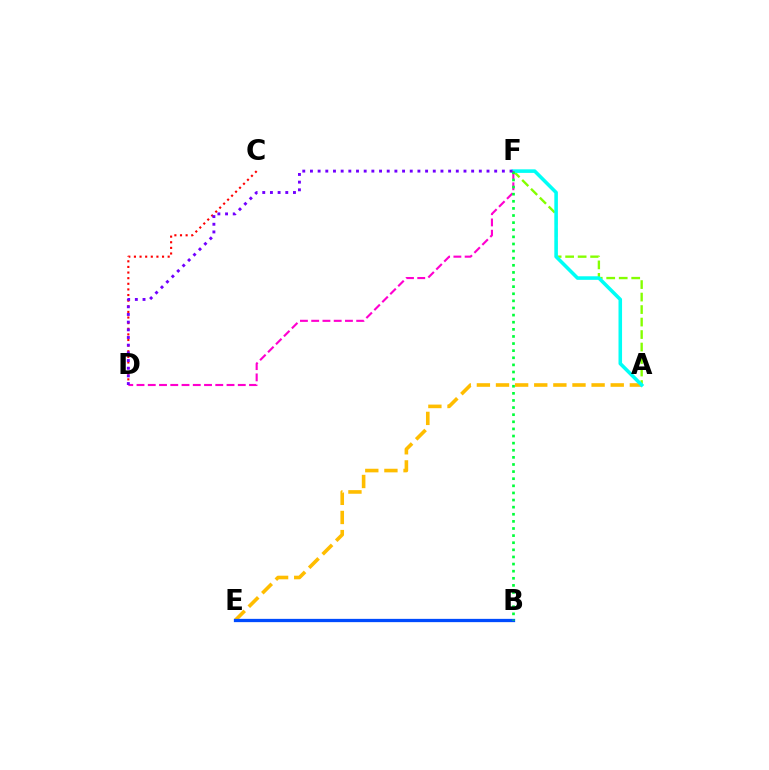{('A', 'F'): [{'color': '#84ff00', 'line_style': 'dashed', 'thickness': 1.7}, {'color': '#00fff6', 'line_style': 'solid', 'thickness': 2.56}], ('A', 'E'): [{'color': '#ffbd00', 'line_style': 'dashed', 'thickness': 2.6}], ('B', 'E'): [{'color': '#004bff', 'line_style': 'solid', 'thickness': 2.35}], ('C', 'D'): [{'color': '#ff0000', 'line_style': 'dotted', 'thickness': 1.53}], ('D', 'F'): [{'color': '#ff00cf', 'line_style': 'dashed', 'thickness': 1.53}, {'color': '#7200ff', 'line_style': 'dotted', 'thickness': 2.09}], ('B', 'F'): [{'color': '#00ff39', 'line_style': 'dotted', 'thickness': 1.93}]}